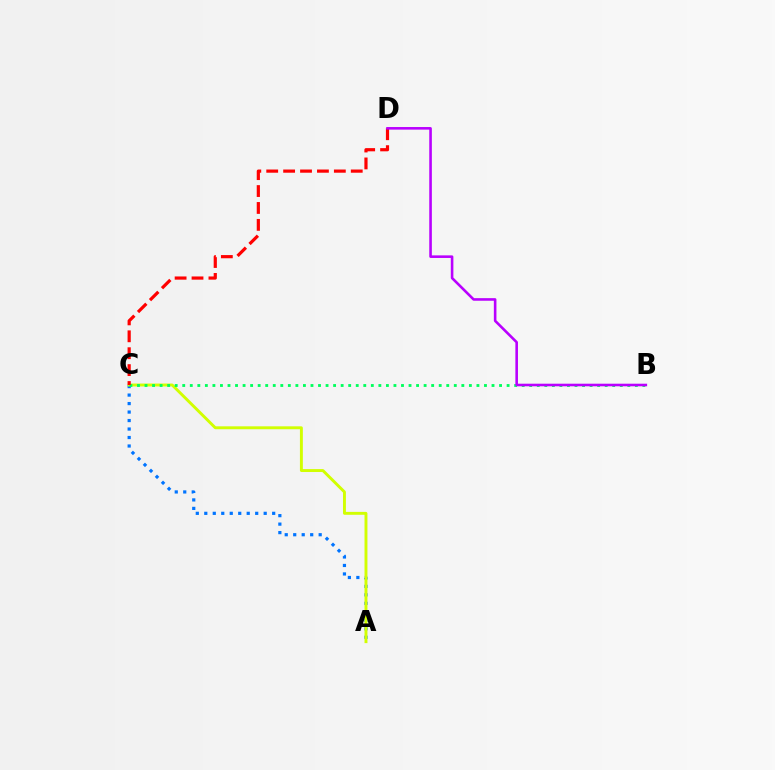{('A', 'C'): [{'color': '#0074ff', 'line_style': 'dotted', 'thickness': 2.31}, {'color': '#d1ff00', 'line_style': 'solid', 'thickness': 2.1}], ('B', 'C'): [{'color': '#00ff5c', 'line_style': 'dotted', 'thickness': 2.05}], ('C', 'D'): [{'color': '#ff0000', 'line_style': 'dashed', 'thickness': 2.3}], ('B', 'D'): [{'color': '#b900ff', 'line_style': 'solid', 'thickness': 1.87}]}